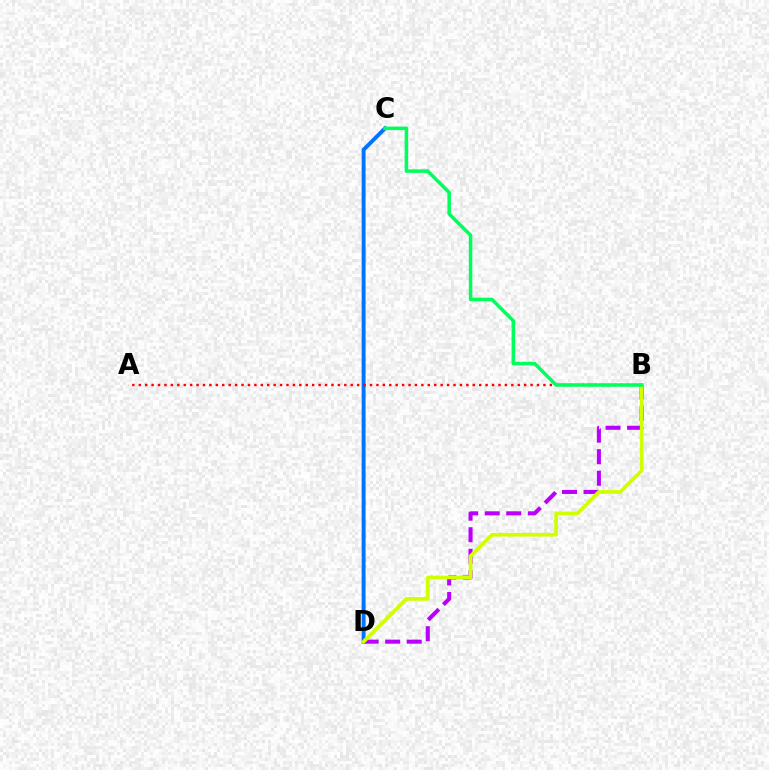{('C', 'D'): [{'color': '#0074ff', 'line_style': 'solid', 'thickness': 2.82}], ('B', 'D'): [{'color': '#b900ff', 'line_style': 'dashed', 'thickness': 2.93}, {'color': '#d1ff00', 'line_style': 'solid', 'thickness': 2.66}], ('A', 'B'): [{'color': '#ff0000', 'line_style': 'dotted', 'thickness': 1.75}], ('B', 'C'): [{'color': '#00ff5c', 'line_style': 'solid', 'thickness': 2.53}]}